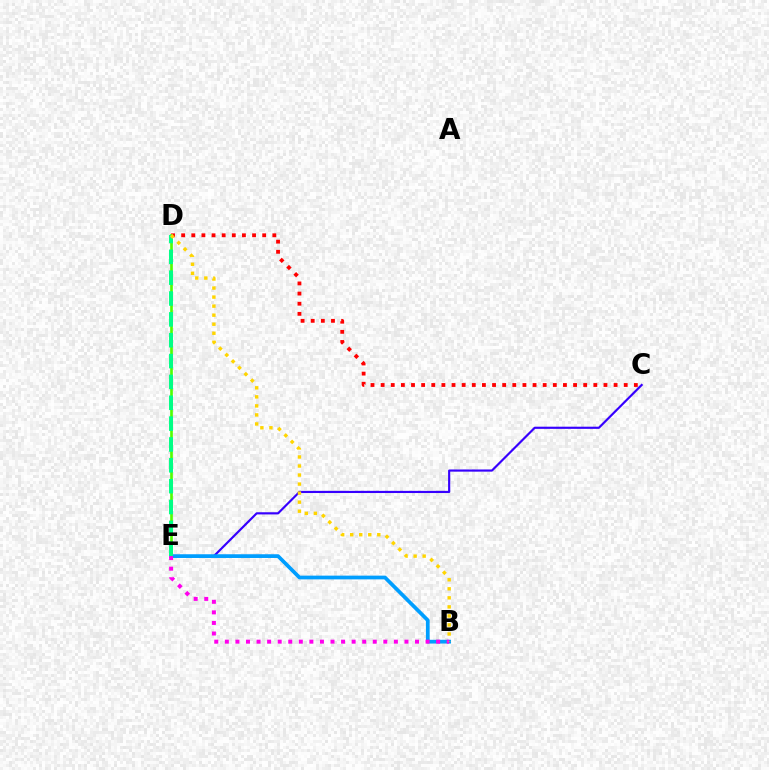{('C', 'E'): [{'color': '#3700ff', 'line_style': 'solid', 'thickness': 1.56}], ('C', 'D'): [{'color': '#ff0000', 'line_style': 'dotted', 'thickness': 2.75}], ('D', 'E'): [{'color': '#4fff00', 'line_style': 'solid', 'thickness': 1.91}, {'color': '#00ff86', 'line_style': 'dashed', 'thickness': 2.83}], ('B', 'E'): [{'color': '#009eff', 'line_style': 'solid', 'thickness': 2.69}, {'color': '#ff00ed', 'line_style': 'dotted', 'thickness': 2.87}], ('B', 'D'): [{'color': '#ffd500', 'line_style': 'dotted', 'thickness': 2.46}]}